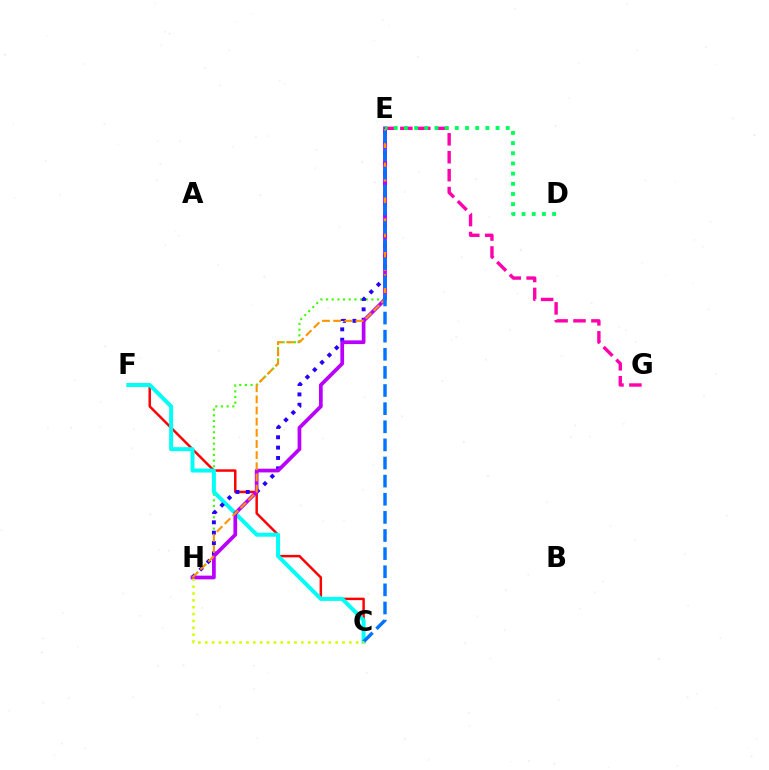{('E', 'H'): [{'color': '#3dff00', 'line_style': 'dotted', 'thickness': 1.54}, {'color': '#2500ff', 'line_style': 'dotted', 'thickness': 2.81}, {'color': '#b900ff', 'line_style': 'solid', 'thickness': 2.68}, {'color': '#ff9400', 'line_style': 'dashed', 'thickness': 1.52}], ('C', 'F'): [{'color': '#ff0000', 'line_style': 'solid', 'thickness': 1.78}, {'color': '#00fff6', 'line_style': 'solid', 'thickness': 2.87}], ('E', 'G'): [{'color': '#ff00ac', 'line_style': 'dashed', 'thickness': 2.44}], ('C', 'E'): [{'color': '#0074ff', 'line_style': 'dashed', 'thickness': 2.46}], ('C', 'H'): [{'color': '#d1ff00', 'line_style': 'dotted', 'thickness': 1.86}], ('D', 'E'): [{'color': '#00ff5c', 'line_style': 'dotted', 'thickness': 2.77}]}